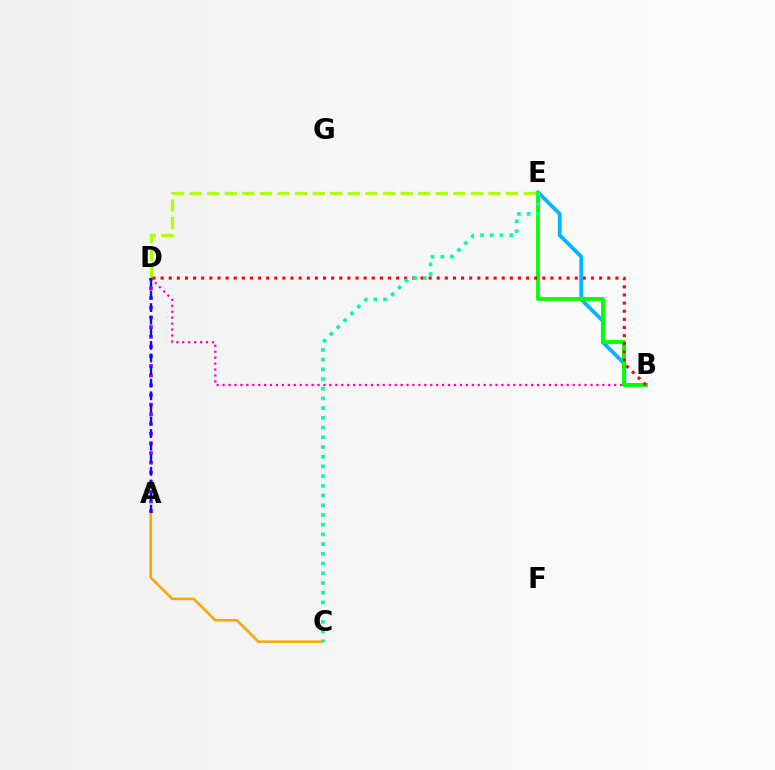{('A', 'D'): [{'color': '#9b00ff', 'line_style': 'dotted', 'thickness': 2.63}, {'color': '#0010ff', 'line_style': 'dashed', 'thickness': 1.71}], ('B', 'E'): [{'color': '#00b5ff', 'line_style': 'solid', 'thickness': 2.72}, {'color': '#08ff00', 'line_style': 'solid', 'thickness': 2.77}], ('D', 'E'): [{'color': '#b3ff00', 'line_style': 'dashed', 'thickness': 2.39}], ('B', 'D'): [{'color': '#ff00bd', 'line_style': 'dotted', 'thickness': 1.61}, {'color': '#ff0000', 'line_style': 'dotted', 'thickness': 2.21}], ('A', 'C'): [{'color': '#ffa500', 'line_style': 'solid', 'thickness': 1.84}], ('C', 'E'): [{'color': '#00ff9d', 'line_style': 'dotted', 'thickness': 2.64}]}